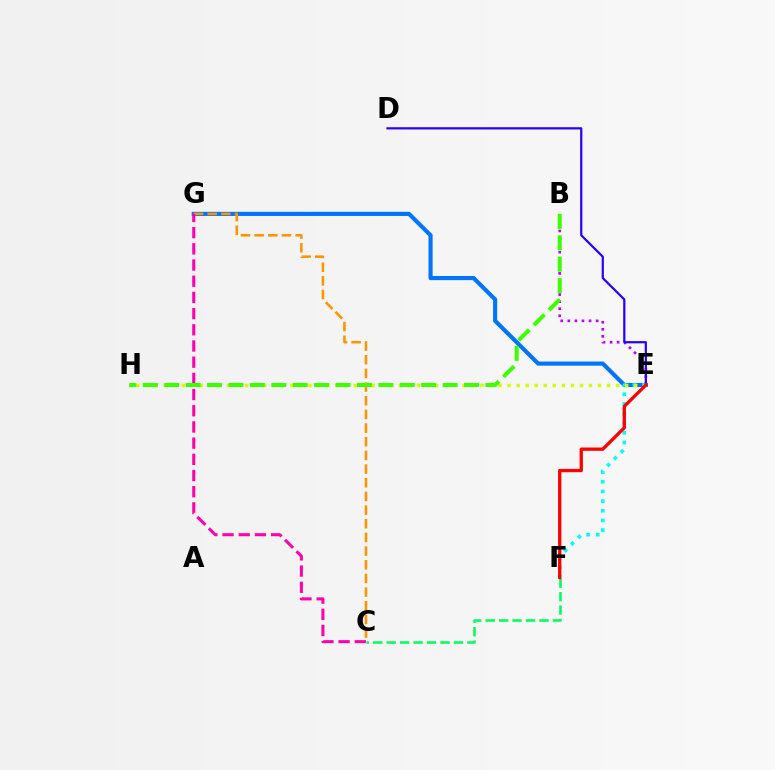{('E', 'G'): [{'color': '#0074ff', 'line_style': 'solid', 'thickness': 2.98}], ('C', 'G'): [{'color': '#ff9400', 'line_style': 'dashed', 'thickness': 1.86}, {'color': '#ff00ac', 'line_style': 'dashed', 'thickness': 2.2}], ('B', 'E'): [{'color': '#b900ff', 'line_style': 'dotted', 'thickness': 1.92}], ('E', 'F'): [{'color': '#00fff6', 'line_style': 'dotted', 'thickness': 2.62}, {'color': '#ff0000', 'line_style': 'solid', 'thickness': 2.37}], ('C', 'F'): [{'color': '#00ff5c', 'line_style': 'dashed', 'thickness': 1.83}], ('D', 'E'): [{'color': '#2500ff', 'line_style': 'solid', 'thickness': 1.59}], ('E', 'H'): [{'color': '#d1ff00', 'line_style': 'dotted', 'thickness': 2.46}], ('B', 'H'): [{'color': '#3dff00', 'line_style': 'dashed', 'thickness': 2.91}]}